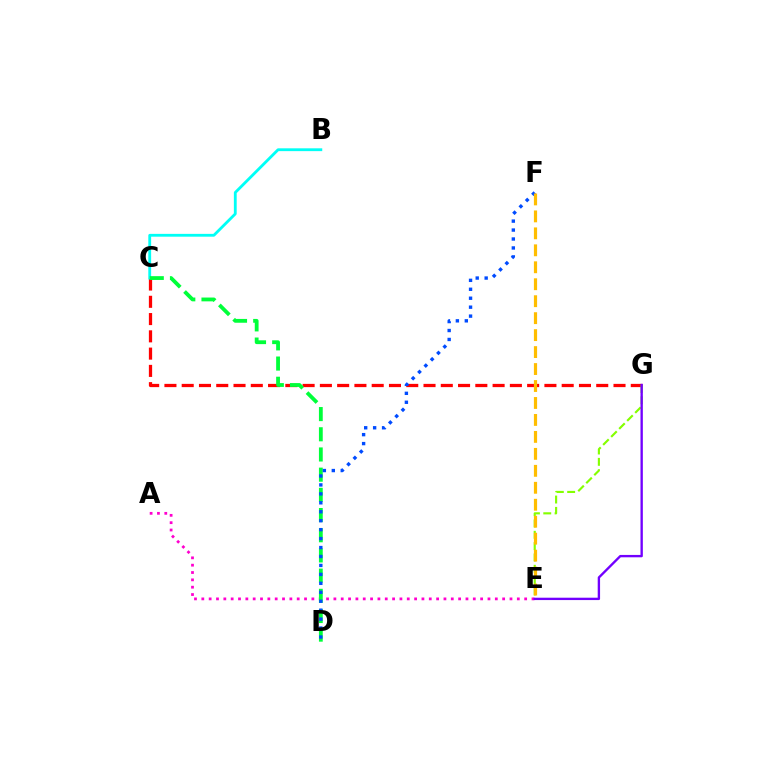{('A', 'E'): [{'color': '#ff00cf', 'line_style': 'dotted', 'thickness': 1.99}], ('C', 'G'): [{'color': '#ff0000', 'line_style': 'dashed', 'thickness': 2.35}], ('B', 'C'): [{'color': '#00fff6', 'line_style': 'solid', 'thickness': 2.03}], ('C', 'D'): [{'color': '#00ff39', 'line_style': 'dashed', 'thickness': 2.74}], ('E', 'G'): [{'color': '#84ff00', 'line_style': 'dashed', 'thickness': 1.54}, {'color': '#7200ff', 'line_style': 'solid', 'thickness': 1.7}], ('D', 'F'): [{'color': '#004bff', 'line_style': 'dotted', 'thickness': 2.43}], ('E', 'F'): [{'color': '#ffbd00', 'line_style': 'dashed', 'thickness': 2.3}]}